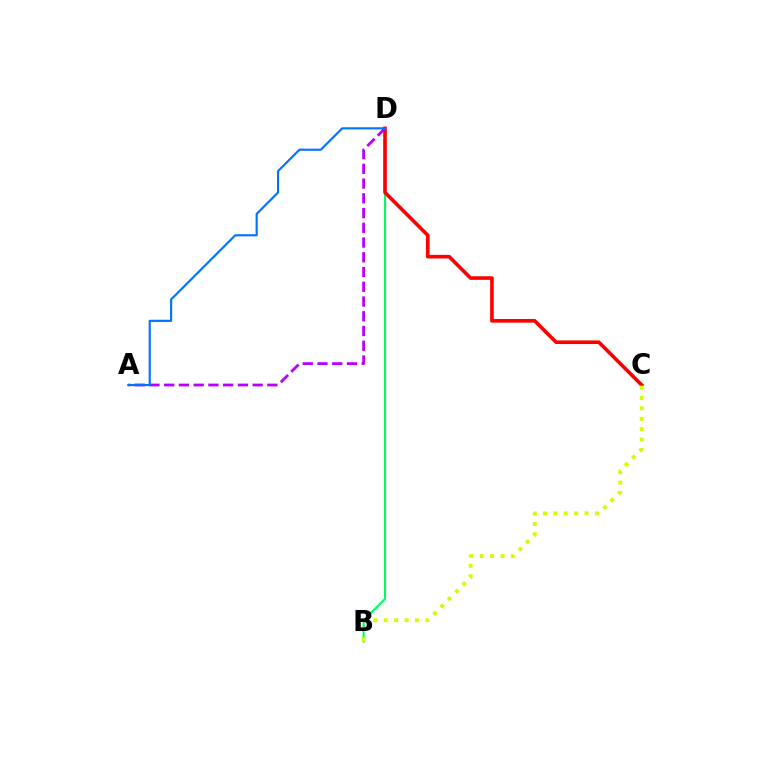{('B', 'D'): [{'color': '#00ff5c', 'line_style': 'solid', 'thickness': 1.52}], ('C', 'D'): [{'color': '#ff0000', 'line_style': 'solid', 'thickness': 2.6}], ('B', 'C'): [{'color': '#d1ff00', 'line_style': 'dotted', 'thickness': 2.82}], ('A', 'D'): [{'color': '#b900ff', 'line_style': 'dashed', 'thickness': 2.0}, {'color': '#0074ff', 'line_style': 'solid', 'thickness': 1.55}]}